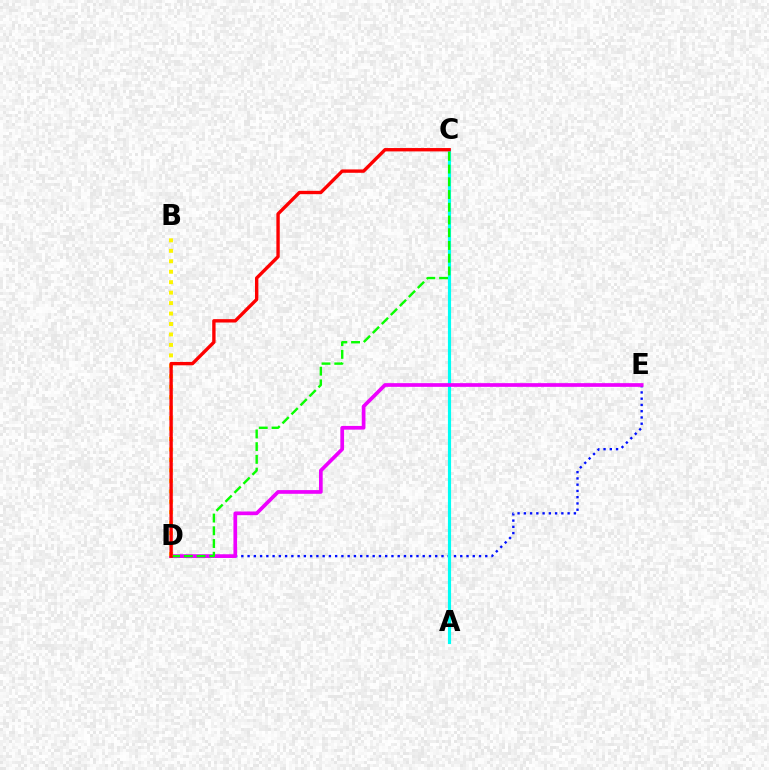{('D', 'E'): [{'color': '#0010ff', 'line_style': 'dotted', 'thickness': 1.7}, {'color': '#ee00ff', 'line_style': 'solid', 'thickness': 2.66}], ('A', 'C'): [{'color': '#00fff6', 'line_style': 'solid', 'thickness': 2.27}], ('C', 'D'): [{'color': '#08ff00', 'line_style': 'dashed', 'thickness': 1.73}, {'color': '#ff0000', 'line_style': 'solid', 'thickness': 2.42}], ('B', 'D'): [{'color': '#fcf500', 'line_style': 'dotted', 'thickness': 2.84}]}